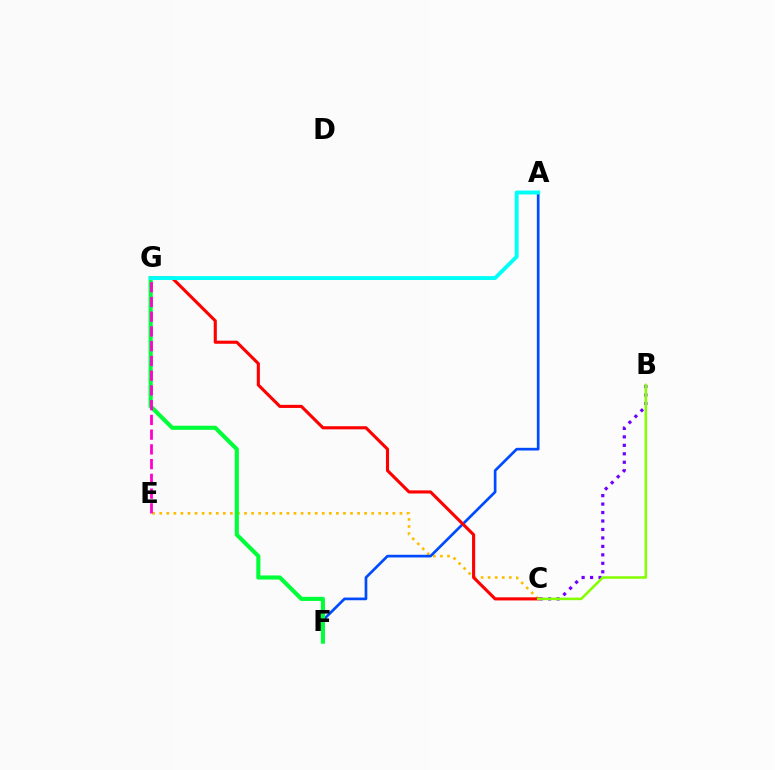{('C', 'E'): [{'color': '#ffbd00', 'line_style': 'dotted', 'thickness': 1.92}], ('B', 'C'): [{'color': '#7200ff', 'line_style': 'dotted', 'thickness': 2.3}, {'color': '#84ff00', 'line_style': 'solid', 'thickness': 1.83}], ('A', 'F'): [{'color': '#004bff', 'line_style': 'solid', 'thickness': 1.94}], ('F', 'G'): [{'color': '#00ff39', 'line_style': 'solid', 'thickness': 2.95}], ('E', 'G'): [{'color': '#ff00cf', 'line_style': 'dashed', 'thickness': 2.0}], ('C', 'G'): [{'color': '#ff0000', 'line_style': 'solid', 'thickness': 2.24}], ('A', 'G'): [{'color': '#00fff6', 'line_style': 'solid', 'thickness': 2.82}]}